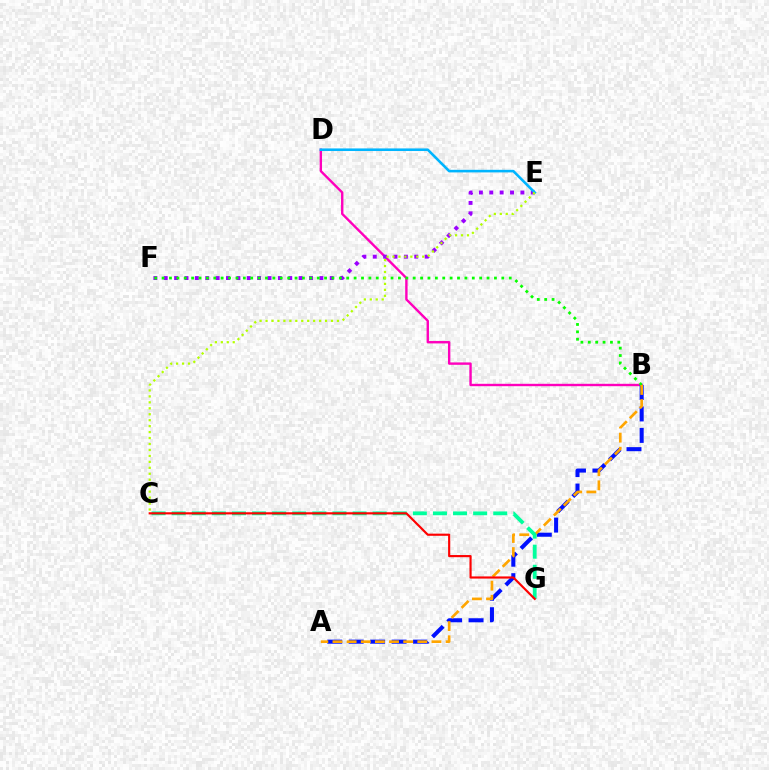{('B', 'D'): [{'color': '#ff00bd', 'line_style': 'solid', 'thickness': 1.72}], ('A', 'B'): [{'color': '#0010ff', 'line_style': 'dashed', 'thickness': 2.91}, {'color': '#ffa500', 'line_style': 'dashed', 'thickness': 1.92}], ('E', 'F'): [{'color': '#9b00ff', 'line_style': 'dotted', 'thickness': 2.82}], ('B', 'F'): [{'color': '#08ff00', 'line_style': 'dotted', 'thickness': 2.01}], ('D', 'E'): [{'color': '#00b5ff', 'line_style': 'solid', 'thickness': 1.87}], ('C', 'G'): [{'color': '#00ff9d', 'line_style': 'dashed', 'thickness': 2.73}, {'color': '#ff0000', 'line_style': 'solid', 'thickness': 1.55}], ('C', 'E'): [{'color': '#b3ff00', 'line_style': 'dotted', 'thickness': 1.62}]}